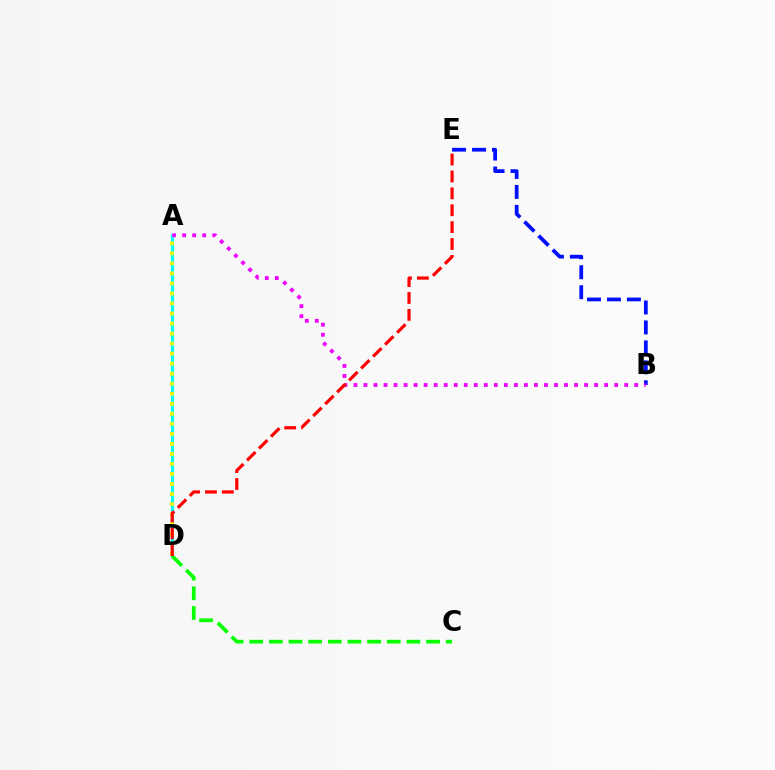{('B', 'E'): [{'color': '#0010ff', 'line_style': 'dashed', 'thickness': 2.71}], ('A', 'D'): [{'color': '#00fff6', 'line_style': 'solid', 'thickness': 2.28}, {'color': '#fcf500', 'line_style': 'dotted', 'thickness': 2.72}], ('A', 'B'): [{'color': '#ee00ff', 'line_style': 'dotted', 'thickness': 2.72}], ('C', 'D'): [{'color': '#08ff00', 'line_style': 'dashed', 'thickness': 2.67}], ('D', 'E'): [{'color': '#ff0000', 'line_style': 'dashed', 'thickness': 2.29}]}